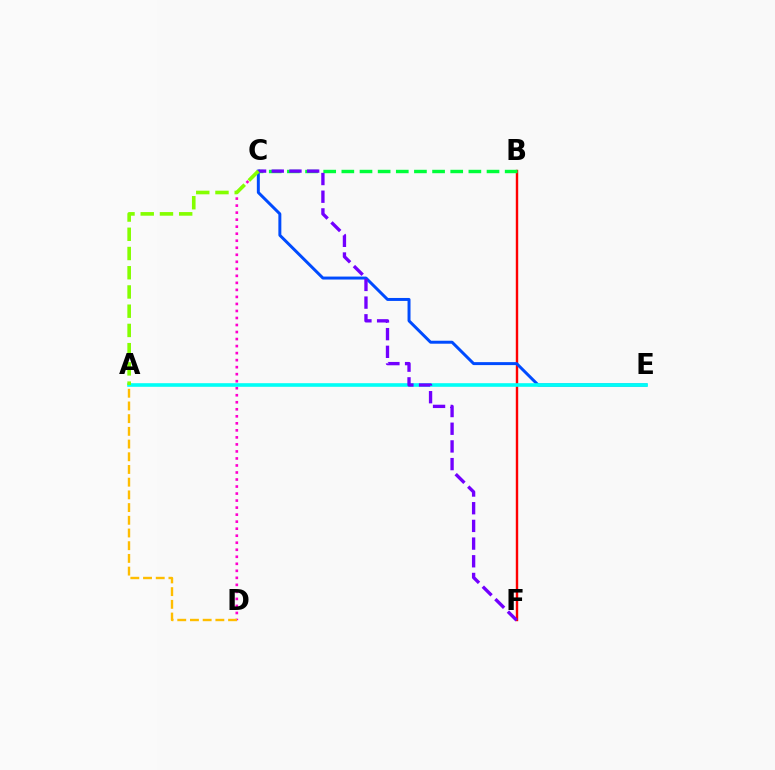{('C', 'D'): [{'color': '#ff00cf', 'line_style': 'dotted', 'thickness': 1.91}], ('B', 'F'): [{'color': '#ff0000', 'line_style': 'solid', 'thickness': 1.74}], ('C', 'E'): [{'color': '#004bff', 'line_style': 'solid', 'thickness': 2.14}], ('A', 'E'): [{'color': '#00fff6', 'line_style': 'solid', 'thickness': 2.6}], ('B', 'C'): [{'color': '#00ff39', 'line_style': 'dashed', 'thickness': 2.47}], ('C', 'F'): [{'color': '#7200ff', 'line_style': 'dashed', 'thickness': 2.4}], ('A', 'D'): [{'color': '#ffbd00', 'line_style': 'dashed', 'thickness': 1.73}], ('A', 'C'): [{'color': '#84ff00', 'line_style': 'dashed', 'thickness': 2.61}]}